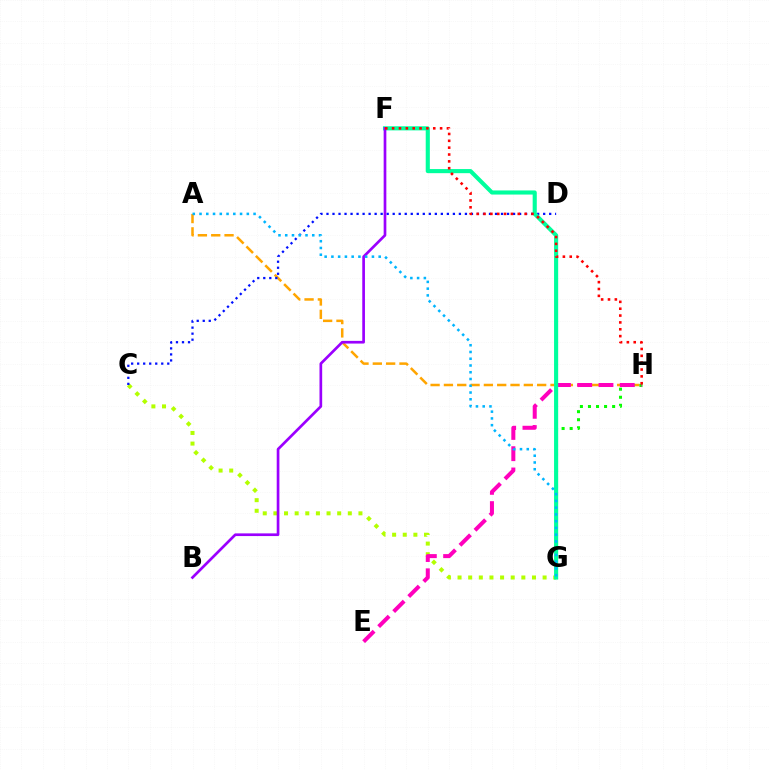{('A', 'H'): [{'color': '#ffa500', 'line_style': 'dashed', 'thickness': 1.81}], ('C', 'G'): [{'color': '#b3ff00', 'line_style': 'dotted', 'thickness': 2.89}], ('C', 'D'): [{'color': '#0010ff', 'line_style': 'dotted', 'thickness': 1.64}], ('G', 'H'): [{'color': '#08ff00', 'line_style': 'dotted', 'thickness': 2.19}], ('E', 'H'): [{'color': '#ff00bd', 'line_style': 'dashed', 'thickness': 2.89}], ('F', 'G'): [{'color': '#00ff9d', 'line_style': 'solid', 'thickness': 2.96}], ('B', 'F'): [{'color': '#9b00ff', 'line_style': 'solid', 'thickness': 1.94}], ('F', 'H'): [{'color': '#ff0000', 'line_style': 'dotted', 'thickness': 1.86}], ('A', 'G'): [{'color': '#00b5ff', 'line_style': 'dotted', 'thickness': 1.84}]}